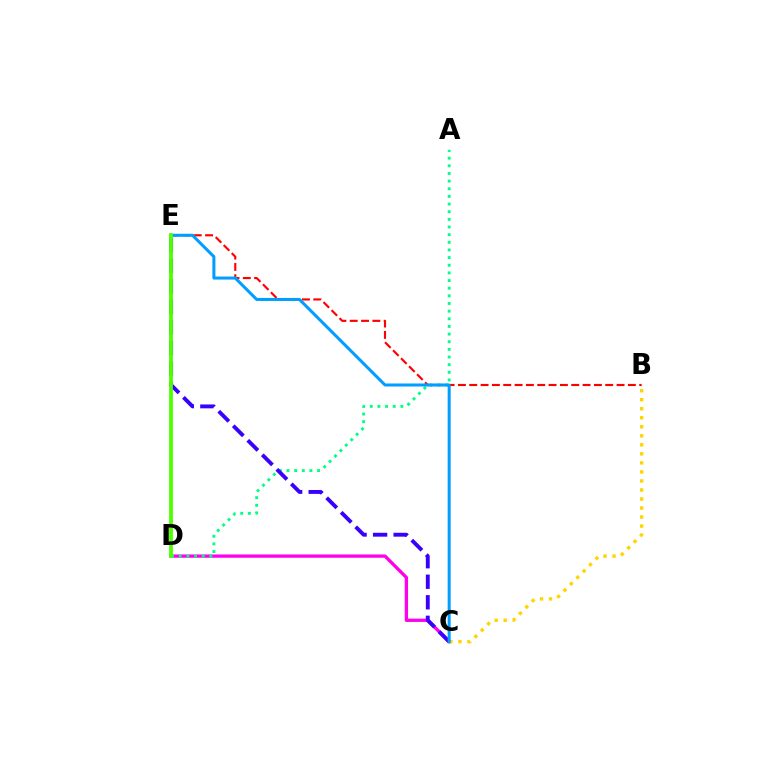{('C', 'D'): [{'color': '#ff00ed', 'line_style': 'solid', 'thickness': 2.38}], ('A', 'D'): [{'color': '#00ff86', 'line_style': 'dotted', 'thickness': 2.08}], ('B', 'C'): [{'color': '#ffd500', 'line_style': 'dotted', 'thickness': 2.45}], ('B', 'E'): [{'color': '#ff0000', 'line_style': 'dashed', 'thickness': 1.54}], ('C', 'E'): [{'color': '#3700ff', 'line_style': 'dashed', 'thickness': 2.79}, {'color': '#009eff', 'line_style': 'solid', 'thickness': 2.18}], ('D', 'E'): [{'color': '#4fff00', 'line_style': 'solid', 'thickness': 2.73}]}